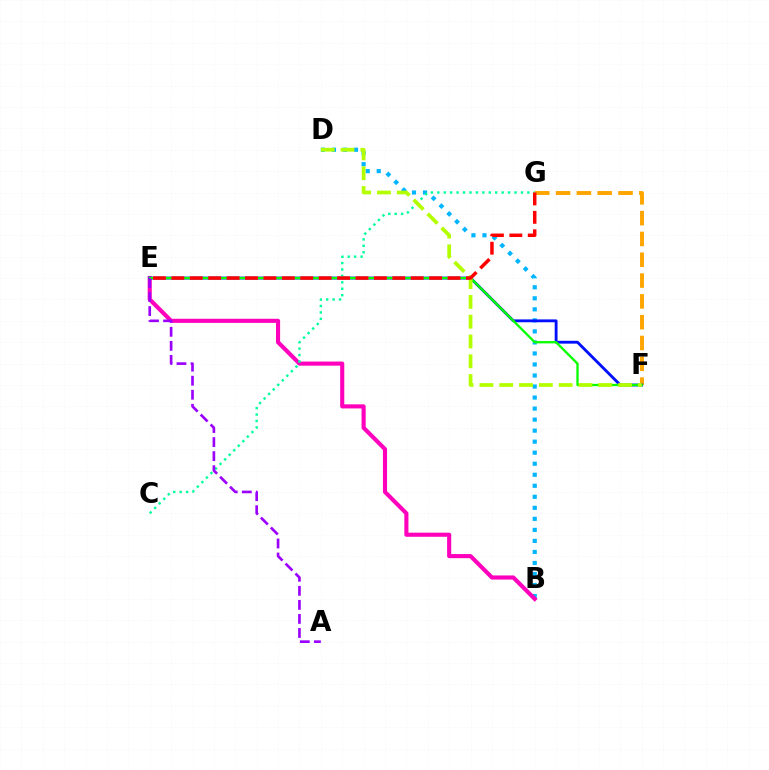{('B', 'D'): [{'color': '#00b5ff', 'line_style': 'dotted', 'thickness': 3.0}], ('B', 'E'): [{'color': '#ff00bd', 'line_style': 'solid', 'thickness': 2.96}], ('F', 'G'): [{'color': '#ffa500', 'line_style': 'dashed', 'thickness': 2.83}], ('E', 'F'): [{'color': '#0010ff', 'line_style': 'solid', 'thickness': 2.05}, {'color': '#08ff00', 'line_style': 'solid', 'thickness': 1.67}], ('C', 'G'): [{'color': '#00ff9d', 'line_style': 'dotted', 'thickness': 1.75}], ('D', 'F'): [{'color': '#b3ff00', 'line_style': 'dashed', 'thickness': 2.69}], ('A', 'E'): [{'color': '#9b00ff', 'line_style': 'dashed', 'thickness': 1.91}], ('E', 'G'): [{'color': '#ff0000', 'line_style': 'dashed', 'thickness': 2.5}]}